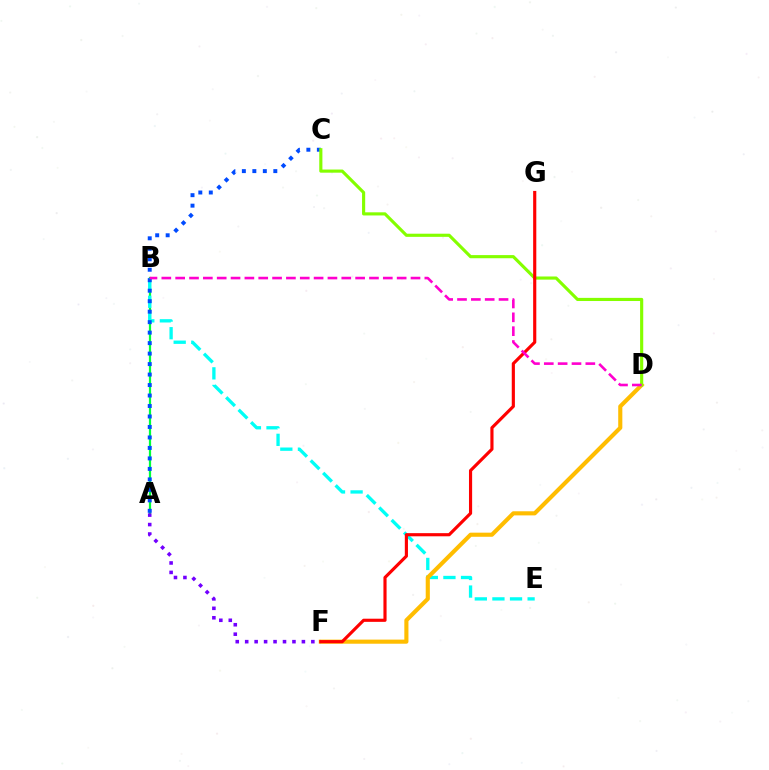{('A', 'B'): [{'color': '#00ff39', 'line_style': 'solid', 'thickness': 1.6}], ('B', 'E'): [{'color': '#00fff6', 'line_style': 'dashed', 'thickness': 2.39}], ('D', 'F'): [{'color': '#ffbd00', 'line_style': 'solid', 'thickness': 2.96}], ('A', 'F'): [{'color': '#7200ff', 'line_style': 'dotted', 'thickness': 2.57}], ('A', 'C'): [{'color': '#004bff', 'line_style': 'dotted', 'thickness': 2.85}], ('C', 'D'): [{'color': '#84ff00', 'line_style': 'solid', 'thickness': 2.26}], ('F', 'G'): [{'color': '#ff0000', 'line_style': 'solid', 'thickness': 2.27}], ('B', 'D'): [{'color': '#ff00cf', 'line_style': 'dashed', 'thickness': 1.88}]}